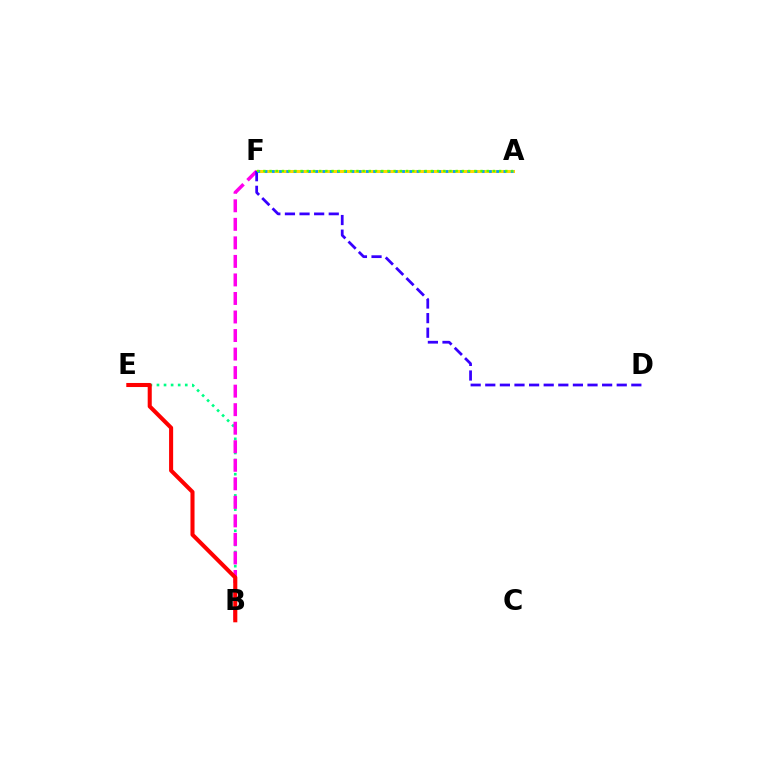{('B', 'E'): [{'color': '#00ff86', 'line_style': 'dotted', 'thickness': 1.92}, {'color': '#ff0000', 'line_style': 'solid', 'thickness': 2.92}], ('A', 'F'): [{'color': '#ffd500', 'line_style': 'solid', 'thickness': 2.19}, {'color': '#009eff', 'line_style': 'dotted', 'thickness': 1.97}, {'color': '#4fff00', 'line_style': 'dotted', 'thickness': 1.69}], ('B', 'F'): [{'color': '#ff00ed', 'line_style': 'dashed', 'thickness': 2.52}], ('D', 'F'): [{'color': '#3700ff', 'line_style': 'dashed', 'thickness': 1.98}]}